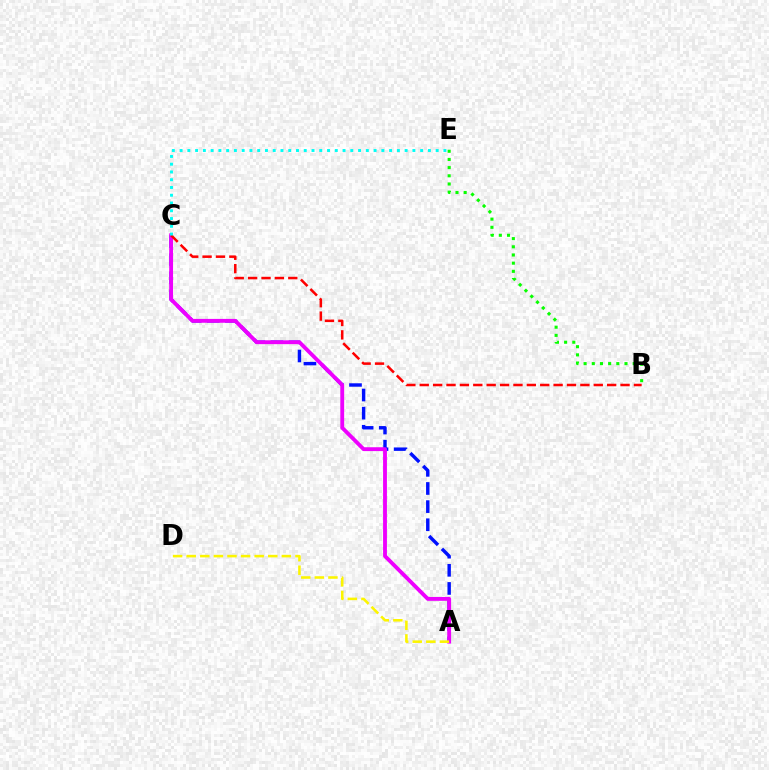{('A', 'C'): [{'color': '#0010ff', 'line_style': 'dashed', 'thickness': 2.46}, {'color': '#ee00ff', 'line_style': 'solid', 'thickness': 2.77}], ('B', 'E'): [{'color': '#08ff00', 'line_style': 'dotted', 'thickness': 2.22}], ('B', 'C'): [{'color': '#ff0000', 'line_style': 'dashed', 'thickness': 1.82}], ('A', 'D'): [{'color': '#fcf500', 'line_style': 'dashed', 'thickness': 1.85}], ('C', 'E'): [{'color': '#00fff6', 'line_style': 'dotted', 'thickness': 2.11}]}